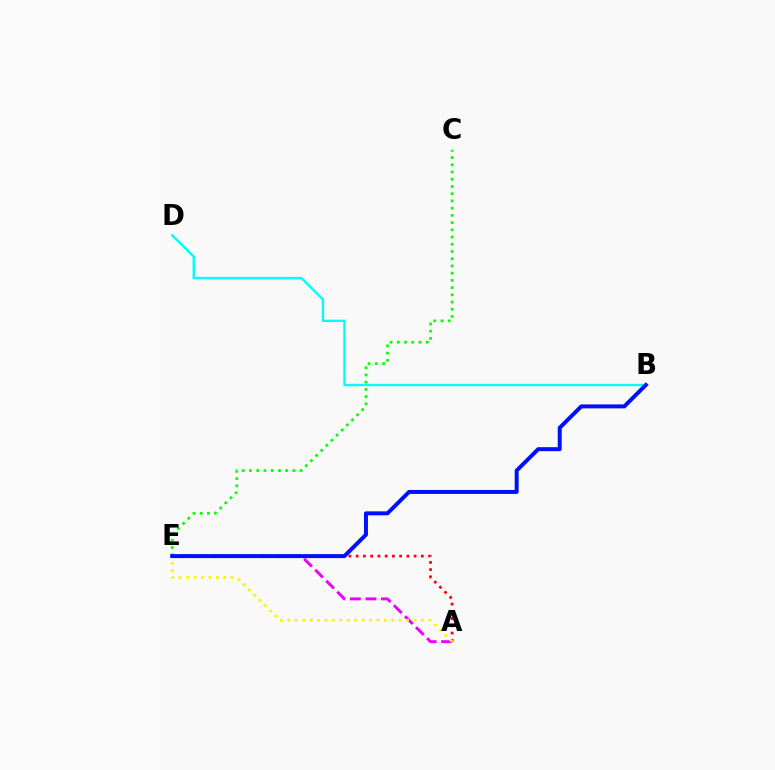{('A', 'E'): [{'color': '#ee00ff', 'line_style': 'dashed', 'thickness': 2.11}, {'color': '#ff0000', 'line_style': 'dotted', 'thickness': 1.97}, {'color': '#fcf500', 'line_style': 'dotted', 'thickness': 2.02}], ('C', 'E'): [{'color': '#08ff00', 'line_style': 'dotted', 'thickness': 1.96}], ('B', 'D'): [{'color': '#00fff6', 'line_style': 'solid', 'thickness': 1.71}], ('B', 'E'): [{'color': '#0010ff', 'line_style': 'solid', 'thickness': 2.86}]}